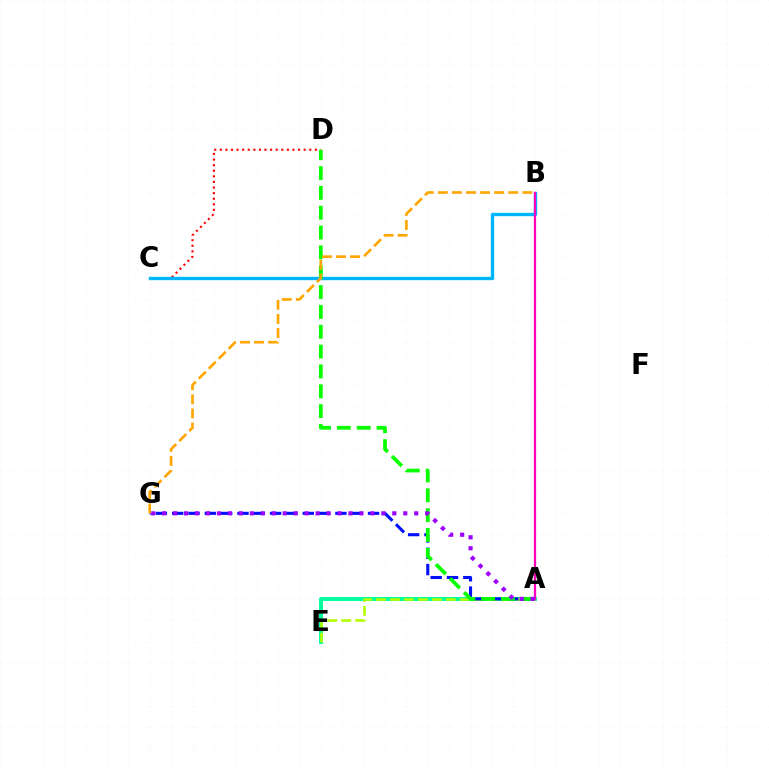{('A', 'E'): [{'color': '#00ff9d', 'line_style': 'solid', 'thickness': 2.85}, {'color': '#b3ff00', 'line_style': 'dashed', 'thickness': 1.9}], ('C', 'D'): [{'color': '#ff0000', 'line_style': 'dotted', 'thickness': 1.52}], ('A', 'G'): [{'color': '#0010ff', 'line_style': 'dashed', 'thickness': 2.22}, {'color': '#9b00ff', 'line_style': 'dotted', 'thickness': 2.98}], ('B', 'C'): [{'color': '#00b5ff', 'line_style': 'solid', 'thickness': 2.41}], ('A', 'D'): [{'color': '#08ff00', 'line_style': 'dashed', 'thickness': 2.7}], ('A', 'B'): [{'color': '#ff00bd', 'line_style': 'solid', 'thickness': 1.63}], ('B', 'G'): [{'color': '#ffa500', 'line_style': 'dashed', 'thickness': 1.91}]}